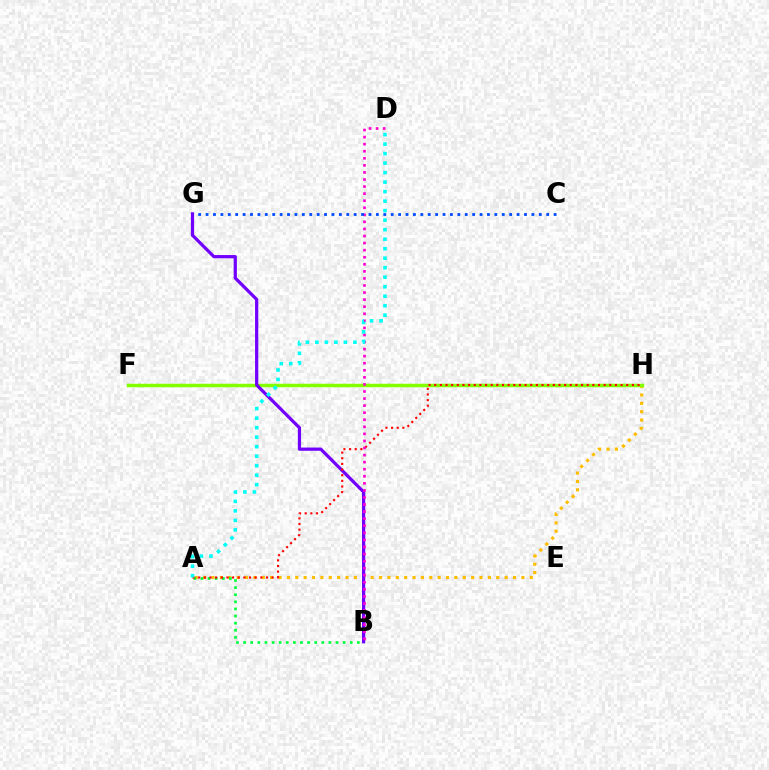{('A', 'H'): [{'color': '#ffbd00', 'line_style': 'dotted', 'thickness': 2.28}, {'color': '#ff0000', 'line_style': 'dotted', 'thickness': 1.53}], ('F', 'H'): [{'color': '#84ff00', 'line_style': 'solid', 'thickness': 2.51}], ('A', 'B'): [{'color': '#00ff39', 'line_style': 'dotted', 'thickness': 1.93}], ('B', 'G'): [{'color': '#7200ff', 'line_style': 'solid', 'thickness': 2.32}], ('B', 'D'): [{'color': '#ff00cf', 'line_style': 'dotted', 'thickness': 1.92}], ('C', 'G'): [{'color': '#004bff', 'line_style': 'dotted', 'thickness': 2.01}], ('A', 'D'): [{'color': '#00fff6', 'line_style': 'dotted', 'thickness': 2.58}]}